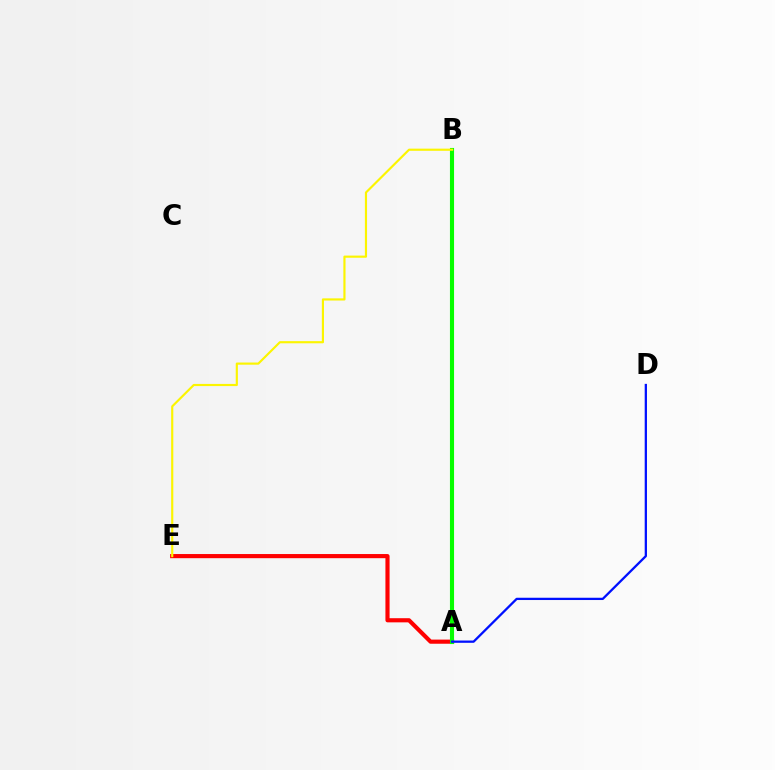{('A', 'E'): [{'color': '#ff0000', 'line_style': 'solid', 'thickness': 2.98}], ('A', 'B'): [{'color': '#00fff6', 'line_style': 'solid', 'thickness': 1.79}, {'color': '#ee00ff', 'line_style': 'dotted', 'thickness': 2.08}, {'color': '#08ff00', 'line_style': 'solid', 'thickness': 2.96}], ('B', 'E'): [{'color': '#fcf500', 'line_style': 'solid', 'thickness': 1.55}], ('A', 'D'): [{'color': '#0010ff', 'line_style': 'solid', 'thickness': 1.64}]}